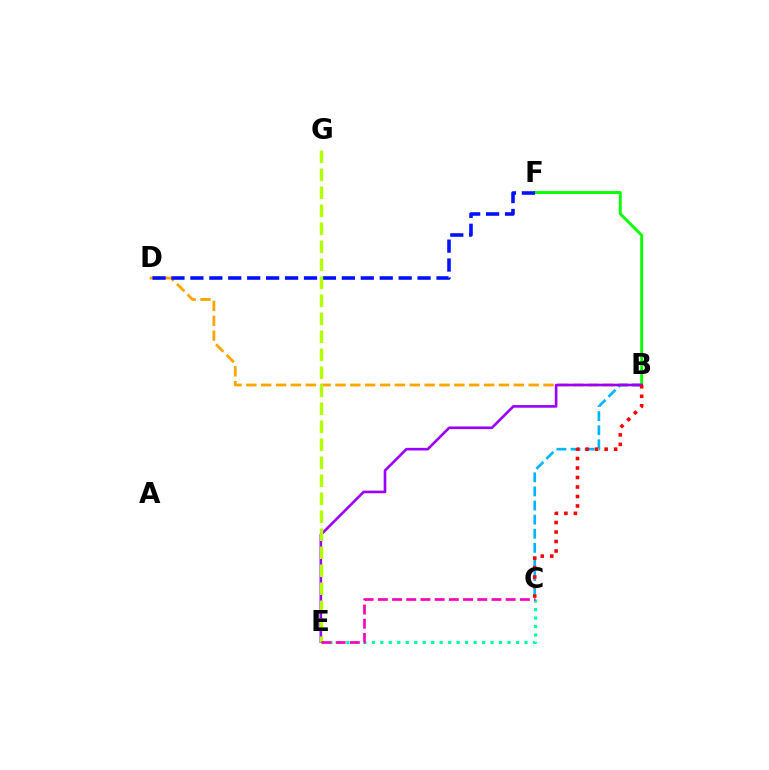{('C', 'E'): [{'color': '#00ff9d', 'line_style': 'dotted', 'thickness': 2.3}, {'color': '#ff00bd', 'line_style': 'dashed', 'thickness': 1.93}], ('B', 'D'): [{'color': '#ffa500', 'line_style': 'dashed', 'thickness': 2.02}], ('B', 'F'): [{'color': '#08ff00', 'line_style': 'solid', 'thickness': 2.08}], ('B', 'C'): [{'color': '#00b5ff', 'line_style': 'dashed', 'thickness': 1.92}, {'color': '#ff0000', 'line_style': 'dotted', 'thickness': 2.58}], ('B', 'E'): [{'color': '#9b00ff', 'line_style': 'solid', 'thickness': 1.9}], ('D', 'F'): [{'color': '#0010ff', 'line_style': 'dashed', 'thickness': 2.57}], ('E', 'G'): [{'color': '#b3ff00', 'line_style': 'dashed', 'thickness': 2.45}]}